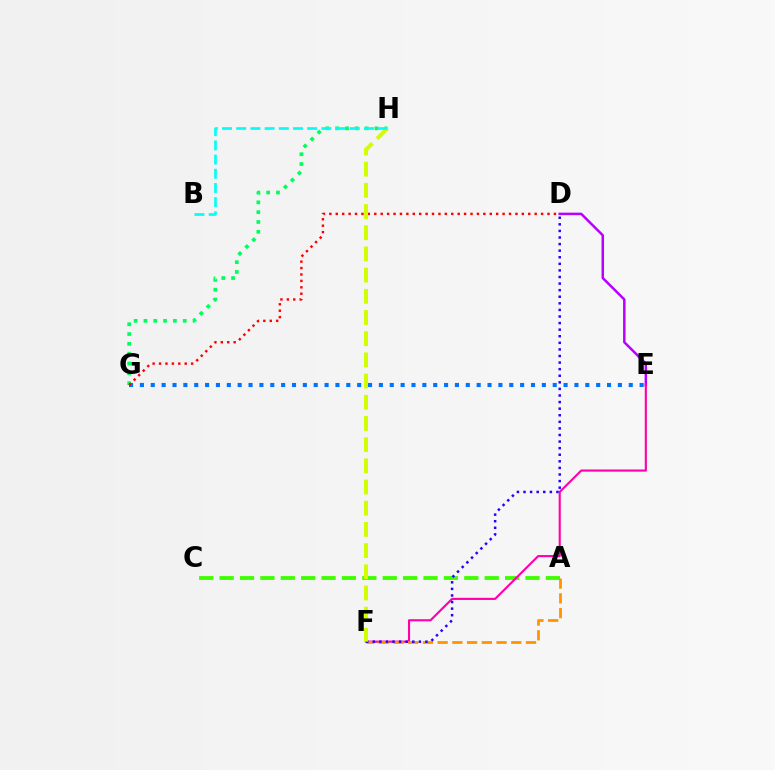{('D', 'E'): [{'color': '#b900ff', 'line_style': 'solid', 'thickness': 1.8}], ('A', 'C'): [{'color': '#3dff00', 'line_style': 'dashed', 'thickness': 2.77}], ('E', 'F'): [{'color': '#ff00ac', 'line_style': 'solid', 'thickness': 1.54}], ('E', 'G'): [{'color': '#0074ff', 'line_style': 'dotted', 'thickness': 2.95}], ('A', 'F'): [{'color': '#ff9400', 'line_style': 'dashed', 'thickness': 2.0}], ('G', 'H'): [{'color': '#00ff5c', 'line_style': 'dotted', 'thickness': 2.67}], ('D', 'G'): [{'color': '#ff0000', 'line_style': 'dotted', 'thickness': 1.74}], ('D', 'F'): [{'color': '#2500ff', 'line_style': 'dotted', 'thickness': 1.79}], ('F', 'H'): [{'color': '#d1ff00', 'line_style': 'dashed', 'thickness': 2.88}], ('B', 'H'): [{'color': '#00fff6', 'line_style': 'dashed', 'thickness': 1.93}]}